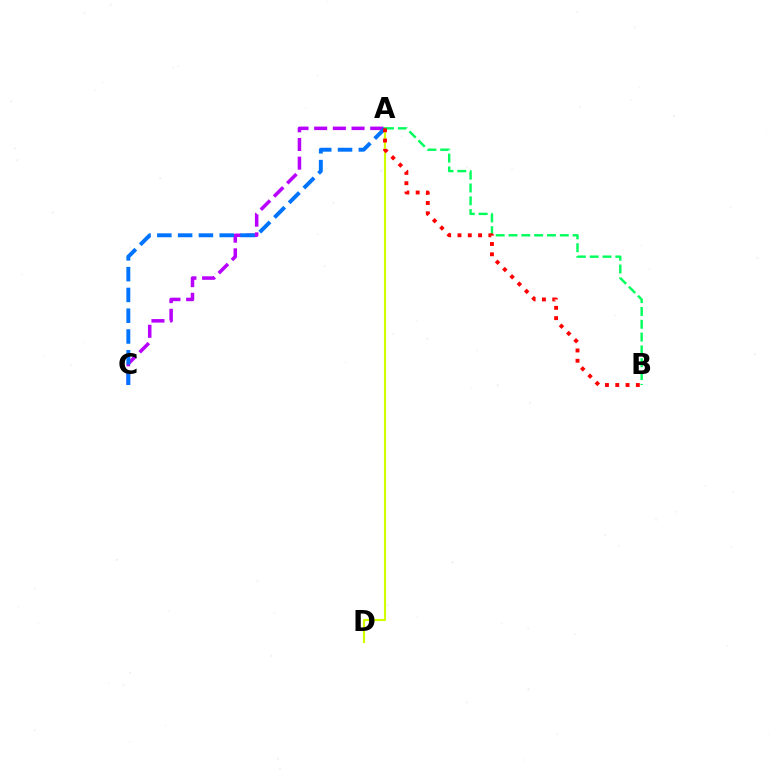{('A', 'D'): [{'color': '#d1ff00', 'line_style': 'solid', 'thickness': 1.56}], ('A', 'C'): [{'color': '#b900ff', 'line_style': 'dashed', 'thickness': 2.54}, {'color': '#0074ff', 'line_style': 'dashed', 'thickness': 2.82}], ('A', 'B'): [{'color': '#00ff5c', 'line_style': 'dashed', 'thickness': 1.74}, {'color': '#ff0000', 'line_style': 'dotted', 'thickness': 2.8}]}